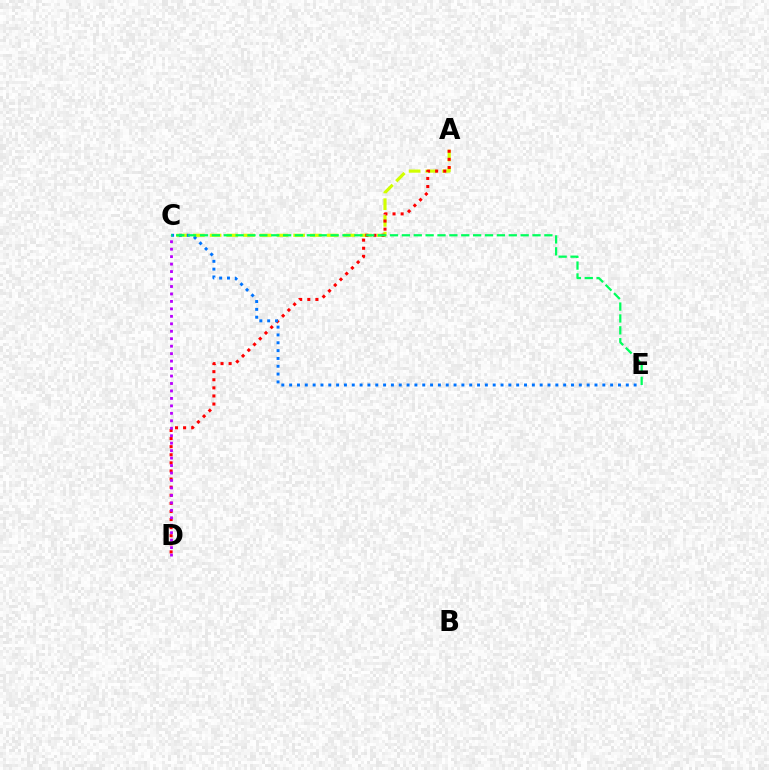{('A', 'C'): [{'color': '#d1ff00', 'line_style': 'dashed', 'thickness': 2.27}], ('A', 'D'): [{'color': '#ff0000', 'line_style': 'dotted', 'thickness': 2.2}], ('C', 'D'): [{'color': '#b900ff', 'line_style': 'dotted', 'thickness': 2.03}], ('C', 'E'): [{'color': '#0074ff', 'line_style': 'dotted', 'thickness': 2.13}, {'color': '#00ff5c', 'line_style': 'dashed', 'thickness': 1.61}]}